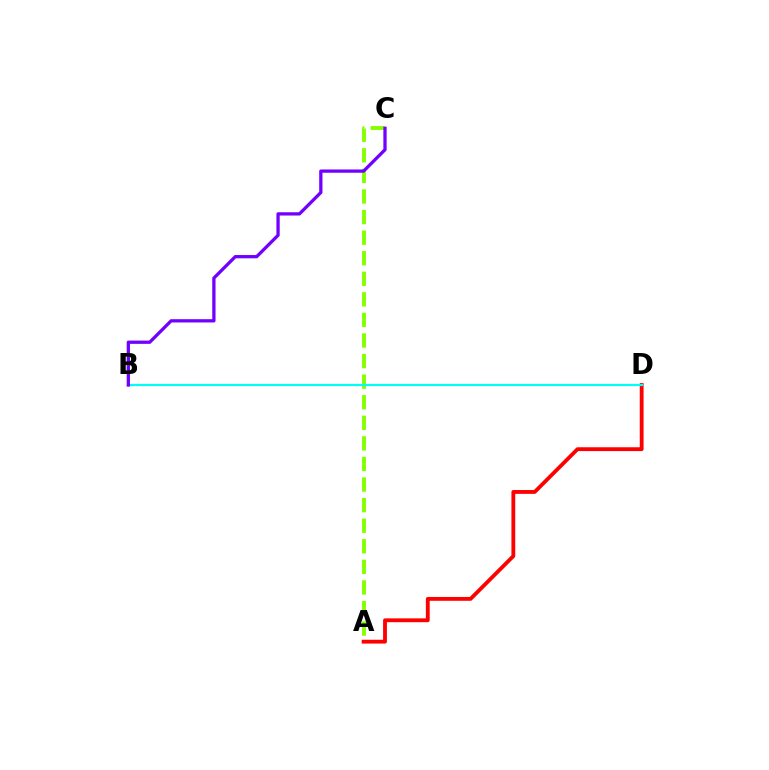{('A', 'C'): [{'color': '#84ff00', 'line_style': 'dashed', 'thickness': 2.8}], ('A', 'D'): [{'color': '#ff0000', 'line_style': 'solid', 'thickness': 2.76}], ('B', 'D'): [{'color': '#00fff6', 'line_style': 'solid', 'thickness': 1.59}], ('B', 'C'): [{'color': '#7200ff', 'line_style': 'solid', 'thickness': 2.36}]}